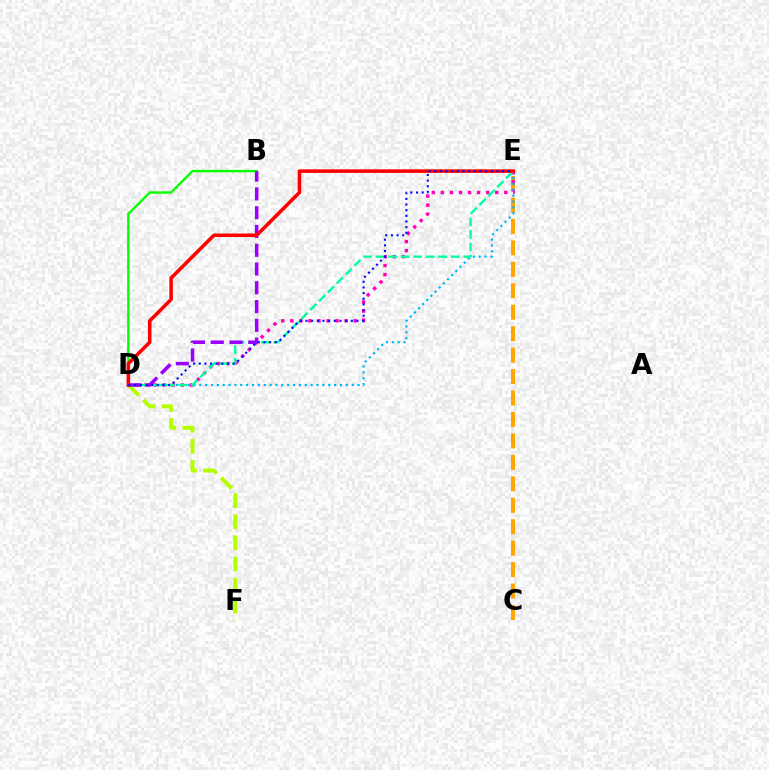{('C', 'E'): [{'color': '#ffa500', 'line_style': 'dashed', 'thickness': 2.91}], ('D', 'E'): [{'color': '#ff00bd', 'line_style': 'dotted', 'thickness': 2.46}, {'color': '#00b5ff', 'line_style': 'dotted', 'thickness': 1.59}, {'color': '#00ff9d', 'line_style': 'dashed', 'thickness': 1.7}, {'color': '#ff0000', 'line_style': 'solid', 'thickness': 2.55}, {'color': '#0010ff', 'line_style': 'dotted', 'thickness': 1.54}], ('B', 'D'): [{'color': '#08ff00', 'line_style': 'solid', 'thickness': 1.73}, {'color': '#9b00ff', 'line_style': 'dashed', 'thickness': 2.55}], ('D', 'F'): [{'color': '#b3ff00', 'line_style': 'dashed', 'thickness': 2.87}]}